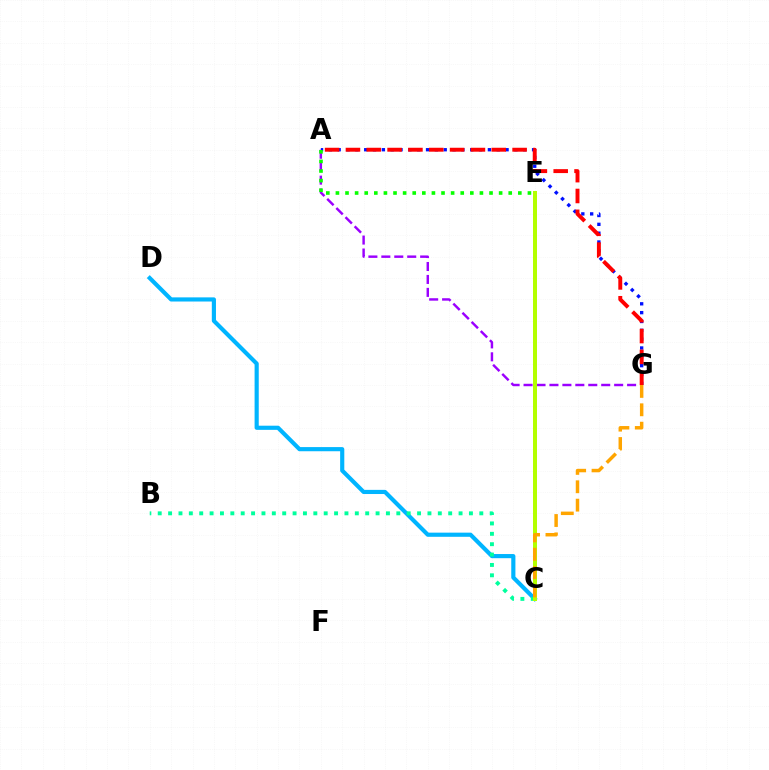{('A', 'G'): [{'color': '#9b00ff', 'line_style': 'dashed', 'thickness': 1.76}, {'color': '#0010ff', 'line_style': 'dotted', 'thickness': 2.4}, {'color': '#ff0000', 'line_style': 'dashed', 'thickness': 2.83}], ('C', 'D'): [{'color': '#00b5ff', 'line_style': 'solid', 'thickness': 2.99}], ('C', 'E'): [{'color': '#ff00bd', 'line_style': 'dotted', 'thickness': 1.98}, {'color': '#b3ff00', 'line_style': 'solid', 'thickness': 2.88}], ('B', 'C'): [{'color': '#00ff9d', 'line_style': 'dotted', 'thickness': 2.82}], ('A', 'E'): [{'color': '#08ff00', 'line_style': 'dotted', 'thickness': 2.61}], ('C', 'G'): [{'color': '#ffa500', 'line_style': 'dashed', 'thickness': 2.5}]}